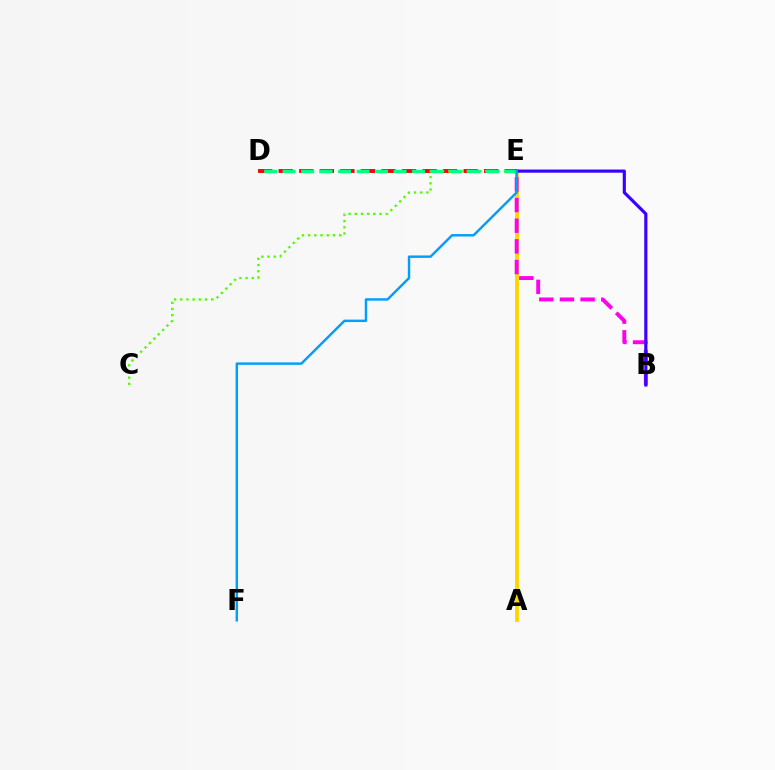{('A', 'E'): [{'color': '#ffd500', 'line_style': 'solid', 'thickness': 2.76}], ('D', 'E'): [{'color': '#ff0000', 'line_style': 'dashed', 'thickness': 2.79}, {'color': '#00ff86', 'line_style': 'dashed', 'thickness': 2.51}], ('B', 'E'): [{'color': '#ff00ed', 'line_style': 'dashed', 'thickness': 2.81}, {'color': '#3700ff', 'line_style': 'solid', 'thickness': 2.27}], ('C', 'E'): [{'color': '#4fff00', 'line_style': 'dotted', 'thickness': 1.68}], ('E', 'F'): [{'color': '#009eff', 'line_style': 'solid', 'thickness': 1.76}]}